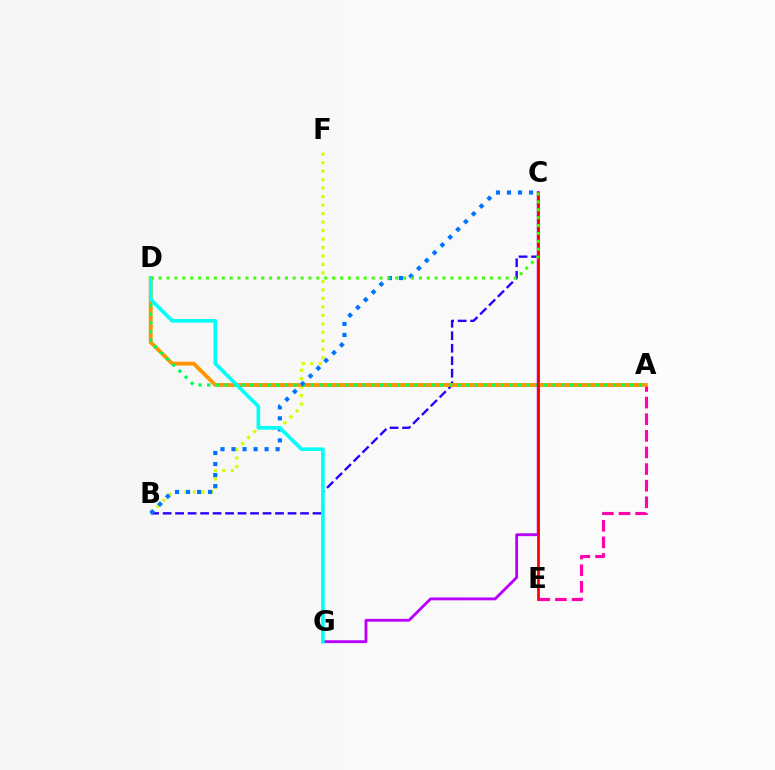{('A', 'E'): [{'color': '#ff00ac', 'line_style': 'dashed', 'thickness': 2.26}], ('B', 'C'): [{'color': '#2500ff', 'line_style': 'dashed', 'thickness': 1.7}, {'color': '#0074ff', 'line_style': 'dotted', 'thickness': 3.0}], ('B', 'F'): [{'color': '#d1ff00', 'line_style': 'dotted', 'thickness': 2.3}], ('A', 'D'): [{'color': '#ff9400', 'line_style': 'solid', 'thickness': 2.77}, {'color': '#00ff5c', 'line_style': 'dotted', 'thickness': 2.35}], ('C', 'G'): [{'color': '#b900ff', 'line_style': 'solid', 'thickness': 2.05}], ('C', 'E'): [{'color': '#ff0000', 'line_style': 'solid', 'thickness': 1.97}], ('D', 'G'): [{'color': '#00fff6', 'line_style': 'solid', 'thickness': 2.6}], ('C', 'D'): [{'color': '#3dff00', 'line_style': 'dotted', 'thickness': 2.14}]}